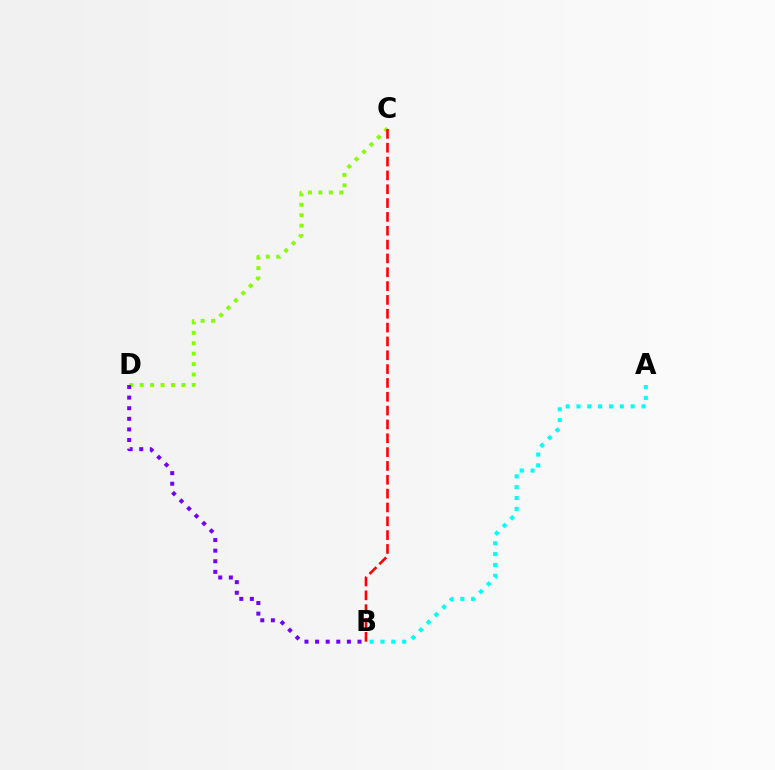{('C', 'D'): [{'color': '#84ff00', 'line_style': 'dotted', 'thickness': 2.83}], ('A', 'B'): [{'color': '#00fff6', 'line_style': 'dotted', 'thickness': 2.94}], ('B', 'C'): [{'color': '#ff0000', 'line_style': 'dashed', 'thickness': 1.88}], ('B', 'D'): [{'color': '#7200ff', 'line_style': 'dotted', 'thickness': 2.88}]}